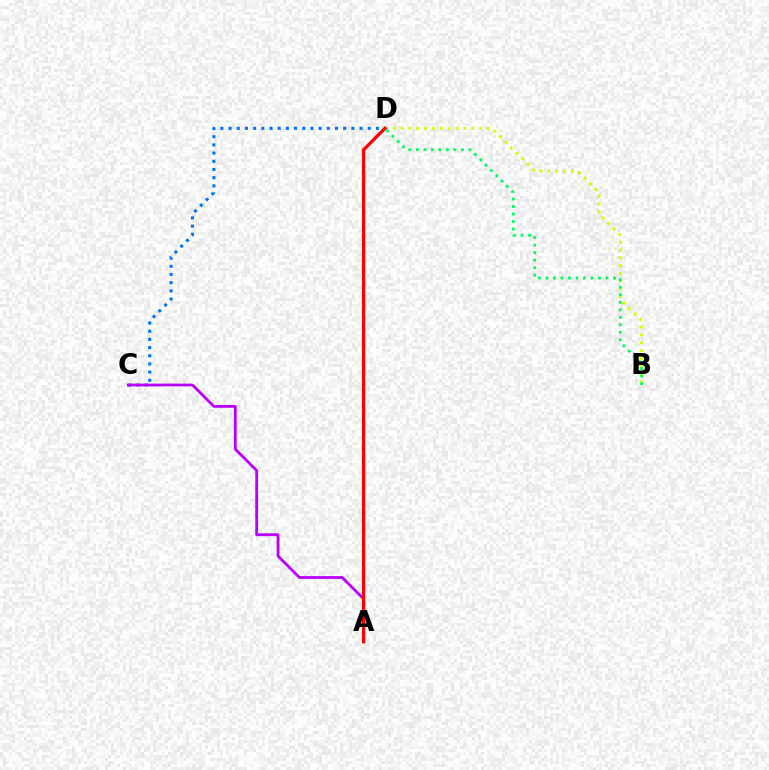{('B', 'D'): [{'color': '#d1ff00', 'line_style': 'dotted', 'thickness': 2.13}, {'color': '#00ff5c', 'line_style': 'dotted', 'thickness': 2.04}], ('C', 'D'): [{'color': '#0074ff', 'line_style': 'dotted', 'thickness': 2.22}], ('A', 'C'): [{'color': '#b900ff', 'line_style': 'solid', 'thickness': 2.01}], ('A', 'D'): [{'color': '#ff0000', 'line_style': 'solid', 'thickness': 2.35}]}